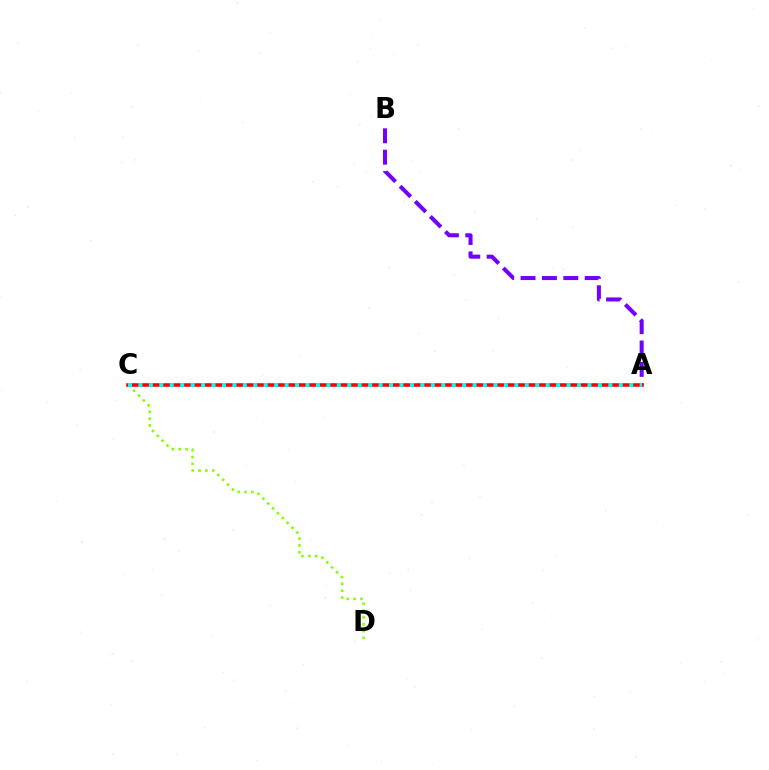{('C', 'D'): [{'color': '#84ff00', 'line_style': 'dotted', 'thickness': 1.86}], ('A', 'B'): [{'color': '#7200ff', 'line_style': 'dashed', 'thickness': 2.9}], ('A', 'C'): [{'color': '#ff0000', 'line_style': 'solid', 'thickness': 2.56}, {'color': '#00fff6', 'line_style': 'dotted', 'thickness': 2.84}]}